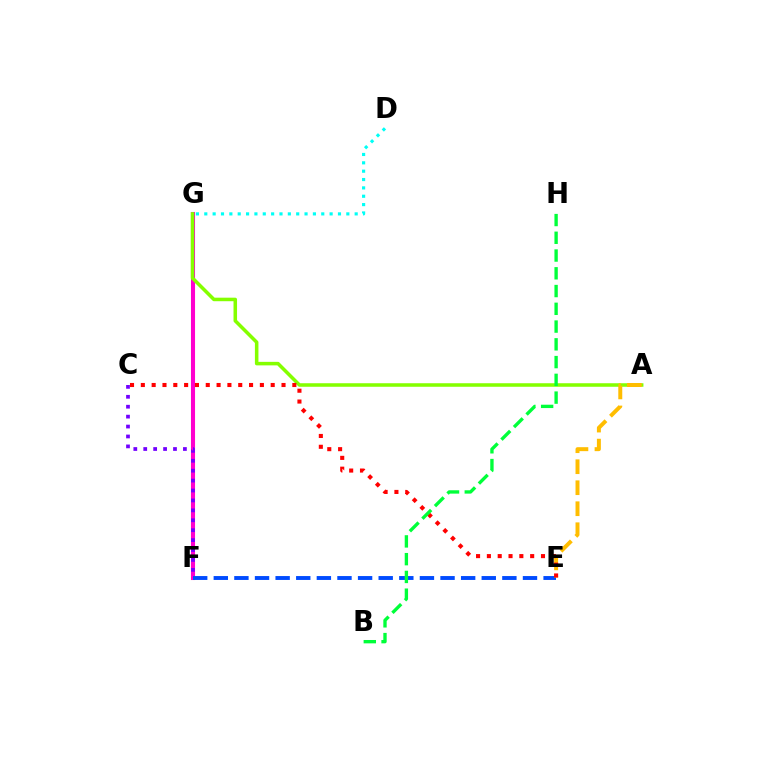{('F', 'G'): [{'color': '#ff00cf', 'line_style': 'solid', 'thickness': 2.93}], ('A', 'G'): [{'color': '#84ff00', 'line_style': 'solid', 'thickness': 2.54}], ('E', 'F'): [{'color': '#004bff', 'line_style': 'dashed', 'thickness': 2.8}], ('A', 'E'): [{'color': '#ffbd00', 'line_style': 'dashed', 'thickness': 2.85}], ('C', 'E'): [{'color': '#ff0000', 'line_style': 'dotted', 'thickness': 2.94}], ('B', 'H'): [{'color': '#00ff39', 'line_style': 'dashed', 'thickness': 2.41}], ('C', 'F'): [{'color': '#7200ff', 'line_style': 'dotted', 'thickness': 2.7}], ('D', 'G'): [{'color': '#00fff6', 'line_style': 'dotted', 'thickness': 2.27}]}